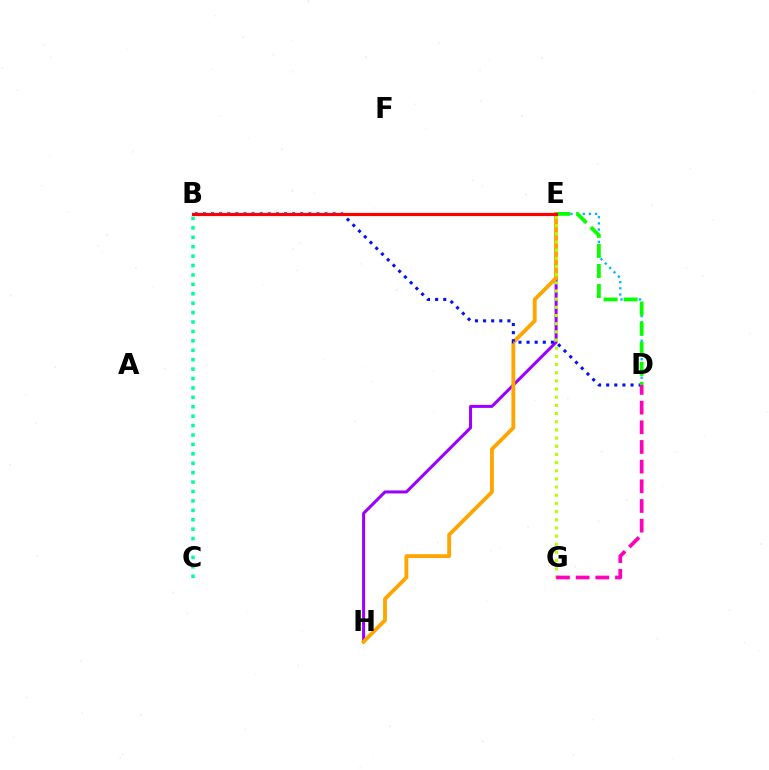{('E', 'H'): [{'color': '#9b00ff', 'line_style': 'solid', 'thickness': 2.18}, {'color': '#ffa500', 'line_style': 'solid', 'thickness': 2.76}], ('B', 'C'): [{'color': '#00ff9d', 'line_style': 'dotted', 'thickness': 2.56}], ('D', 'E'): [{'color': '#00b5ff', 'line_style': 'dotted', 'thickness': 1.67}, {'color': '#08ff00', 'line_style': 'dashed', 'thickness': 2.73}], ('E', 'G'): [{'color': '#b3ff00', 'line_style': 'dotted', 'thickness': 2.22}], ('B', 'D'): [{'color': '#0010ff', 'line_style': 'dotted', 'thickness': 2.2}], ('D', 'G'): [{'color': '#ff00bd', 'line_style': 'dashed', 'thickness': 2.67}], ('B', 'E'): [{'color': '#ff0000', 'line_style': 'solid', 'thickness': 2.28}]}